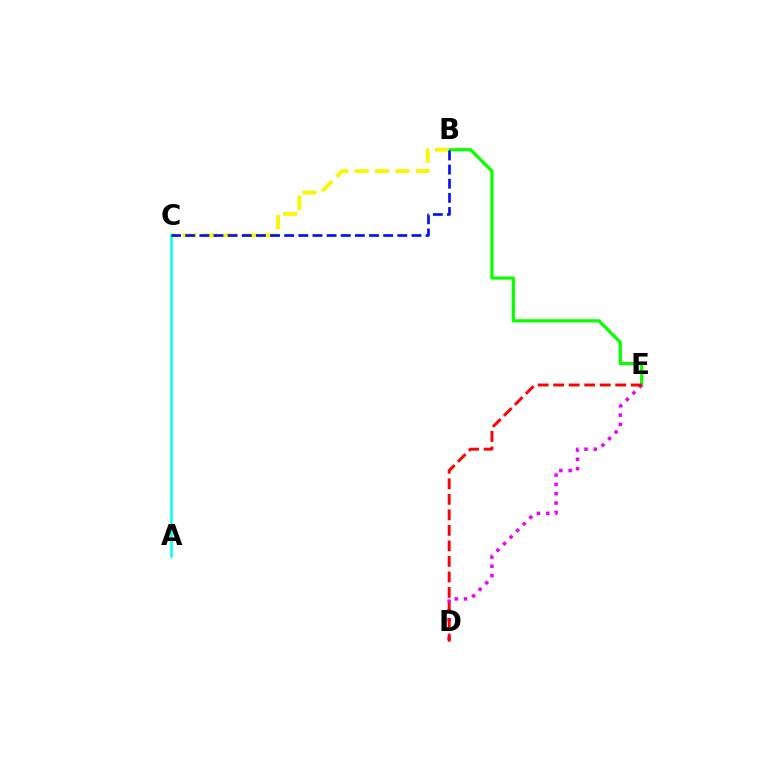{('B', 'E'): [{'color': '#08ff00', 'line_style': 'solid', 'thickness': 2.31}], ('D', 'E'): [{'color': '#ee00ff', 'line_style': 'dotted', 'thickness': 2.53}, {'color': '#ff0000', 'line_style': 'dashed', 'thickness': 2.11}], ('B', 'C'): [{'color': '#fcf500', 'line_style': 'dashed', 'thickness': 2.76}, {'color': '#0010ff', 'line_style': 'dashed', 'thickness': 1.92}], ('A', 'C'): [{'color': '#00fff6', 'line_style': 'solid', 'thickness': 1.82}]}